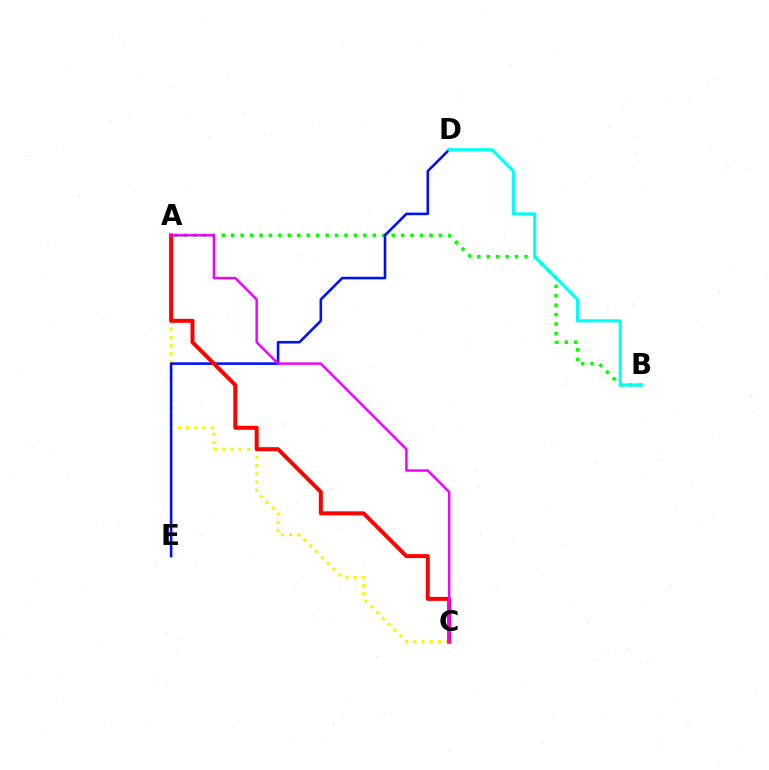{('A', 'B'): [{'color': '#08ff00', 'line_style': 'dotted', 'thickness': 2.57}], ('A', 'C'): [{'color': '#fcf500', 'line_style': 'dotted', 'thickness': 2.23}, {'color': '#ff0000', 'line_style': 'solid', 'thickness': 2.86}, {'color': '#ee00ff', 'line_style': 'solid', 'thickness': 1.75}], ('D', 'E'): [{'color': '#0010ff', 'line_style': 'solid', 'thickness': 1.86}], ('B', 'D'): [{'color': '#00fff6', 'line_style': 'solid', 'thickness': 2.23}]}